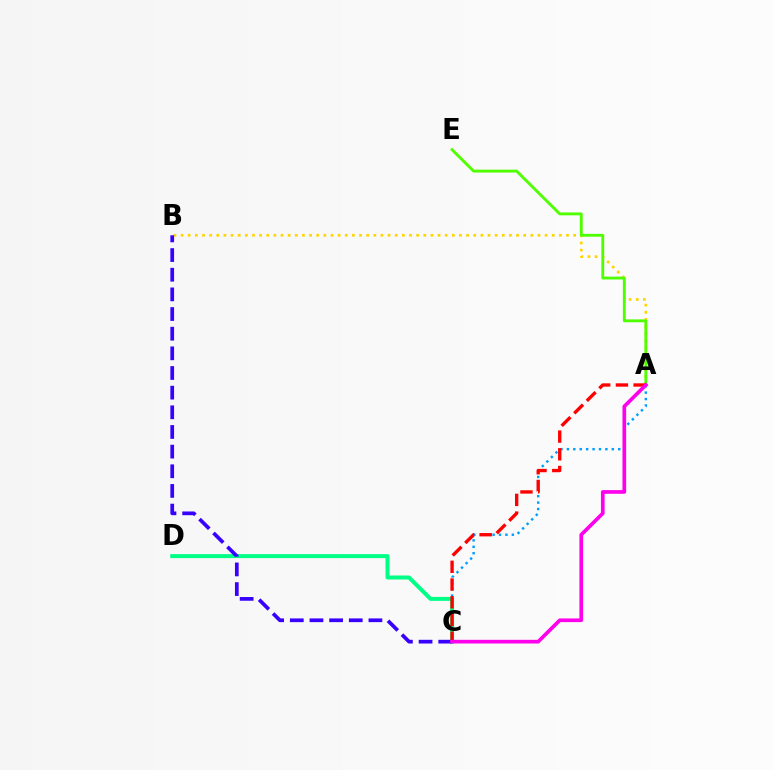{('A', 'B'): [{'color': '#ffd500', 'line_style': 'dotted', 'thickness': 1.94}], ('A', 'C'): [{'color': '#009eff', 'line_style': 'dotted', 'thickness': 1.74}, {'color': '#ff0000', 'line_style': 'dashed', 'thickness': 2.41}, {'color': '#ff00ed', 'line_style': 'solid', 'thickness': 2.65}], ('C', 'D'): [{'color': '#00ff86', 'line_style': 'solid', 'thickness': 2.86}], ('B', 'C'): [{'color': '#3700ff', 'line_style': 'dashed', 'thickness': 2.67}], ('A', 'E'): [{'color': '#4fff00', 'line_style': 'solid', 'thickness': 2.07}]}